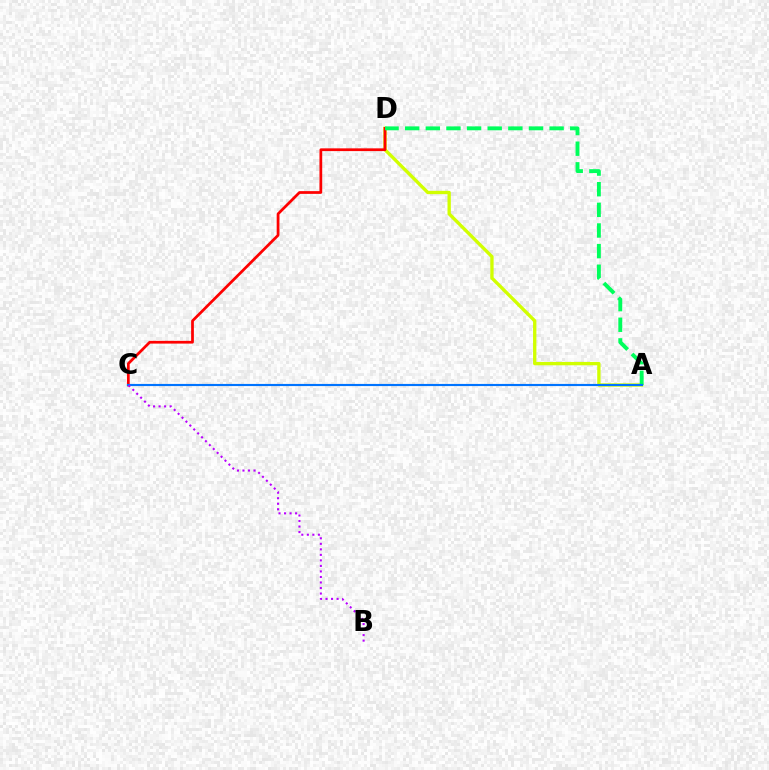{('A', 'D'): [{'color': '#d1ff00', 'line_style': 'solid', 'thickness': 2.41}, {'color': '#00ff5c', 'line_style': 'dashed', 'thickness': 2.8}], ('C', 'D'): [{'color': '#ff0000', 'line_style': 'solid', 'thickness': 1.98}], ('A', 'C'): [{'color': '#0074ff', 'line_style': 'solid', 'thickness': 1.54}], ('B', 'C'): [{'color': '#b900ff', 'line_style': 'dotted', 'thickness': 1.5}]}